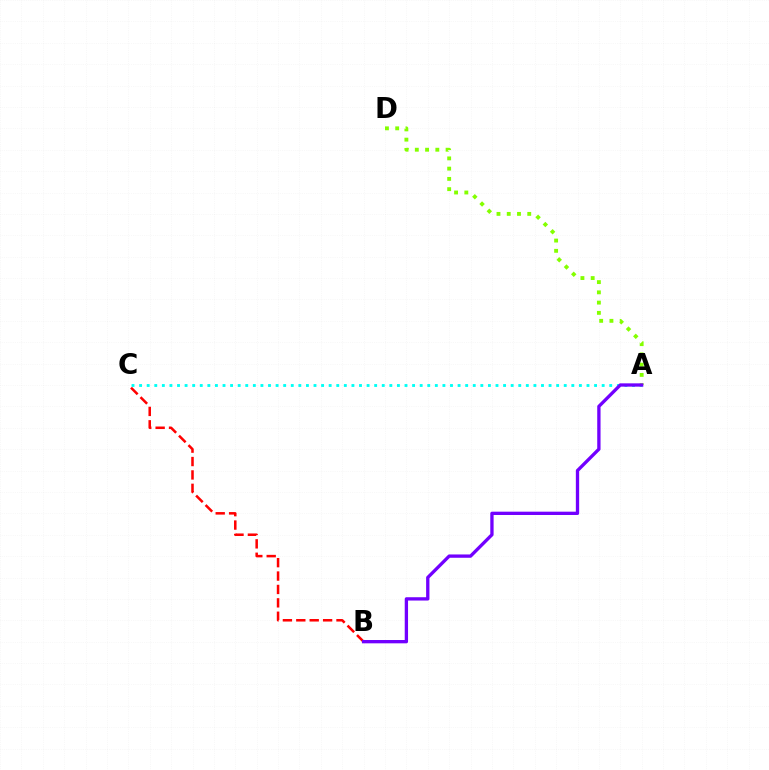{('A', 'D'): [{'color': '#84ff00', 'line_style': 'dotted', 'thickness': 2.79}], ('B', 'C'): [{'color': '#ff0000', 'line_style': 'dashed', 'thickness': 1.82}], ('A', 'C'): [{'color': '#00fff6', 'line_style': 'dotted', 'thickness': 2.06}], ('A', 'B'): [{'color': '#7200ff', 'line_style': 'solid', 'thickness': 2.39}]}